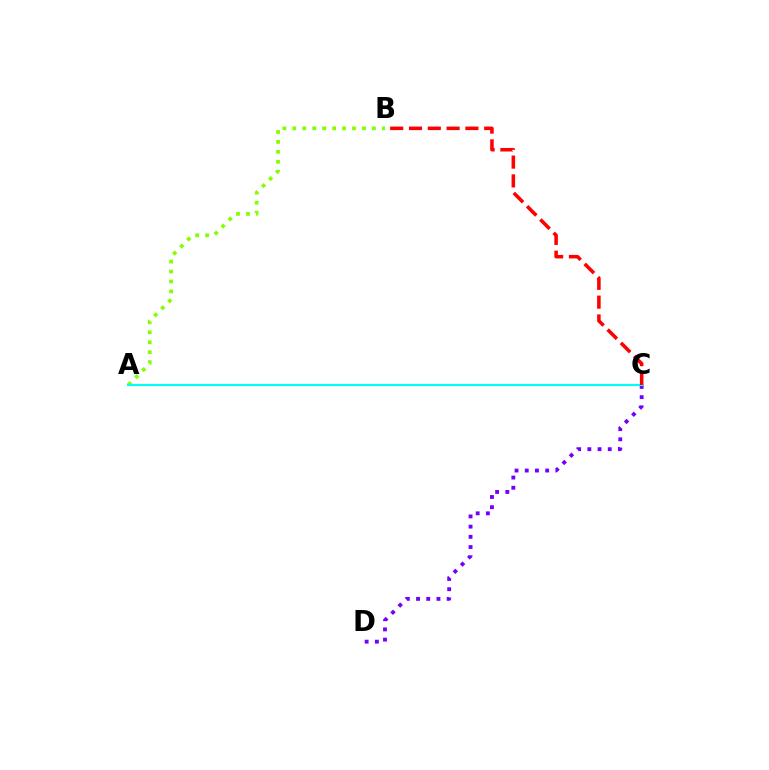{('A', 'B'): [{'color': '#84ff00', 'line_style': 'dotted', 'thickness': 2.7}], ('C', 'D'): [{'color': '#7200ff', 'line_style': 'dotted', 'thickness': 2.77}], ('A', 'C'): [{'color': '#00fff6', 'line_style': 'solid', 'thickness': 1.54}], ('B', 'C'): [{'color': '#ff0000', 'line_style': 'dashed', 'thickness': 2.55}]}